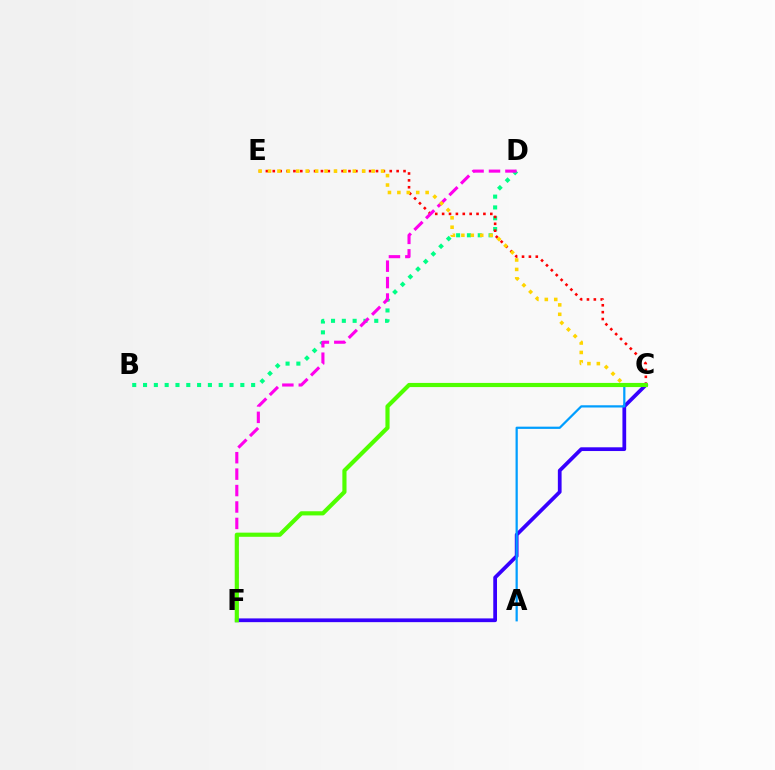{('B', 'D'): [{'color': '#00ff86', 'line_style': 'dotted', 'thickness': 2.94}], ('C', 'E'): [{'color': '#ff0000', 'line_style': 'dotted', 'thickness': 1.87}, {'color': '#ffd500', 'line_style': 'dotted', 'thickness': 2.56}], ('D', 'F'): [{'color': '#ff00ed', 'line_style': 'dashed', 'thickness': 2.23}], ('C', 'F'): [{'color': '#3700ff', 'line_style': 'solid', 'thickness': 2.69}, {'color': '#4fff00', 'line_style': 'solid', 'thickness': 2.99}], ('A', 'C'): [{'color': '#009eff', 'line_style': 'solid', 'thickness': 1.61}]}